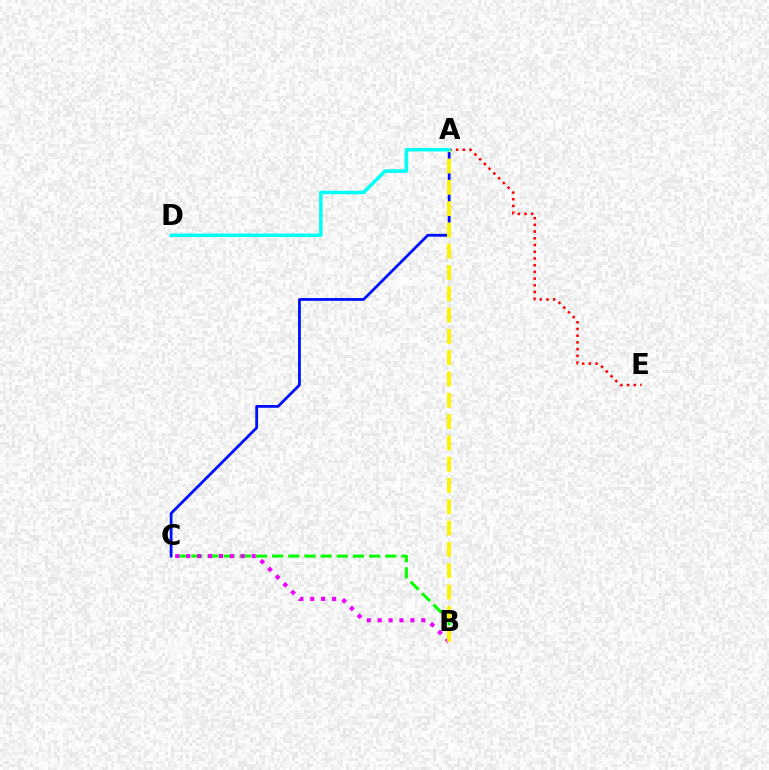{('A', 'C'): [{'color': '#0010ff', 'line_style': 'solid', 'thickness': 2.01}], ('A', 'E'): [{'color': '#ff0000', 'line_style': 'dotted', 'thickness': 1.83}], ('B', 'C'): [{'color': '#08ff00', 'line_style': 'dashed', 'thickness': 2.2}, {'color': '#ee00ff', 'line_style': 'dotted', 'thickness': 2.96}], ('A', 'B'): [{'color': '#fcf500', 'line_style': 'dashed', 'thickness': 2.89}], ('A', 'D'): [{'color': '#00fff6', 'line_style': 'solid', 'thickness': 2.51}]}